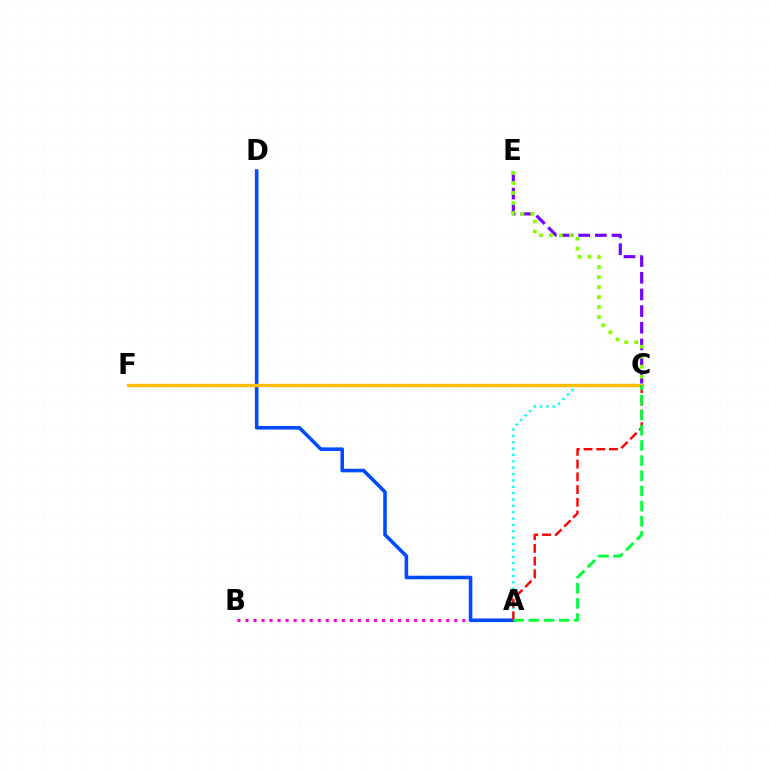{('C', 'E'): [{'color': '#7200ff', 'line_style': 'dashed', 'thickness': 2.26}, {'color': '#84ff00', 'line_style': 'dotted', 'thickness': 2.71}], ('A', 'C'): [{'color': '#00fff6', 'line_style': 'dotted', 'thickness': 1.73}, {'color': '#ff0000', 'line_style': 'dashed', 'thickness': 1.73}, {'color': '#00ff39', 'line_style': 'dashed', 'thickness': 2.06}], ('A', 'B'): [{'color': '#ff00cf', 'line_style': 'dotted', 'thickness': 2.18}], ('A', 'D'): [{'color': '#004bff', 'line_style': 'solid', 'thickness': 2.58}], ('C', 'F'): [{'color': '#ffbd00', 'line_style': 'solid', 'thickness': 2.38}]}